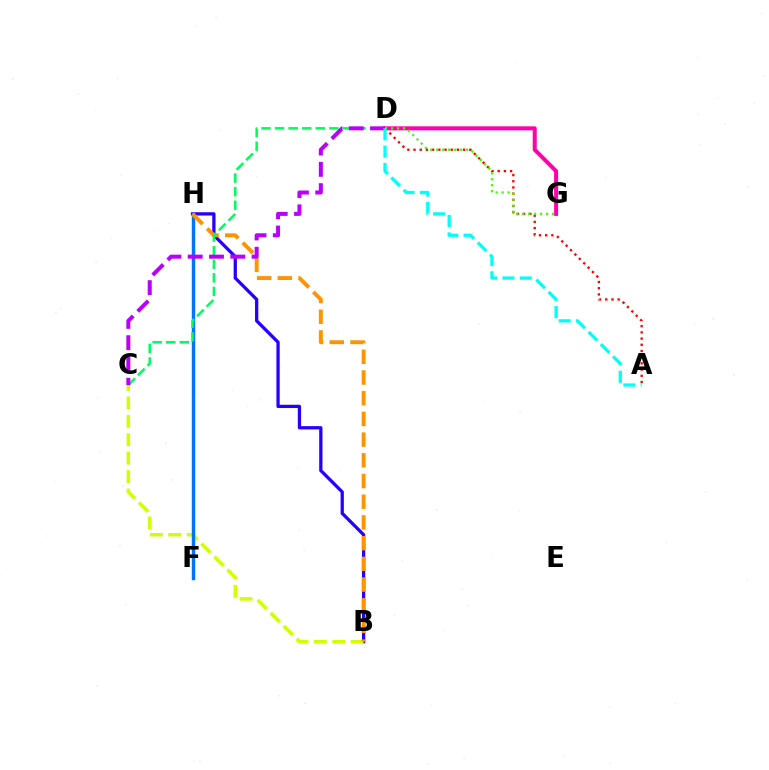{('D', 'G'): [{'color': '#ff00ac', 'line_style': 'solid', 'thickness': 2.89}, {'color': '#3dff00', 'line_style': 'dotted', 'thickness': 1.63}], ('B', 'H'): [{'color': '#2500ff', 'line_style': 'solid', 'thickness': 2.36}, {'color': '#ff9400', 'line_style': 'dashed', 'thickness': 2.81}], ('B', 'C'): [{'color': '#d1ff00', 'line_style': 'dashed', 'thickness': 2.5}], ('F', 'H'): [{'color': '#0074ff', 'line_style': 'solid', 'thickness': 2.48}], ('C', 'D'): [{'color': '#00ff5c', 'line_style': 'dashed', 'thickness': 1.84}, {'color': '#b900ff', 'line_style': 'dashed', 'thickness': 2.89}], ('A', 'D'): [{'color': '#ff0000', 'line_style': 'dotted', 'thickness': 1.68}, {'color': '#00fff6', 'line_style': 'dashed', 'thickness': 2.35}]}